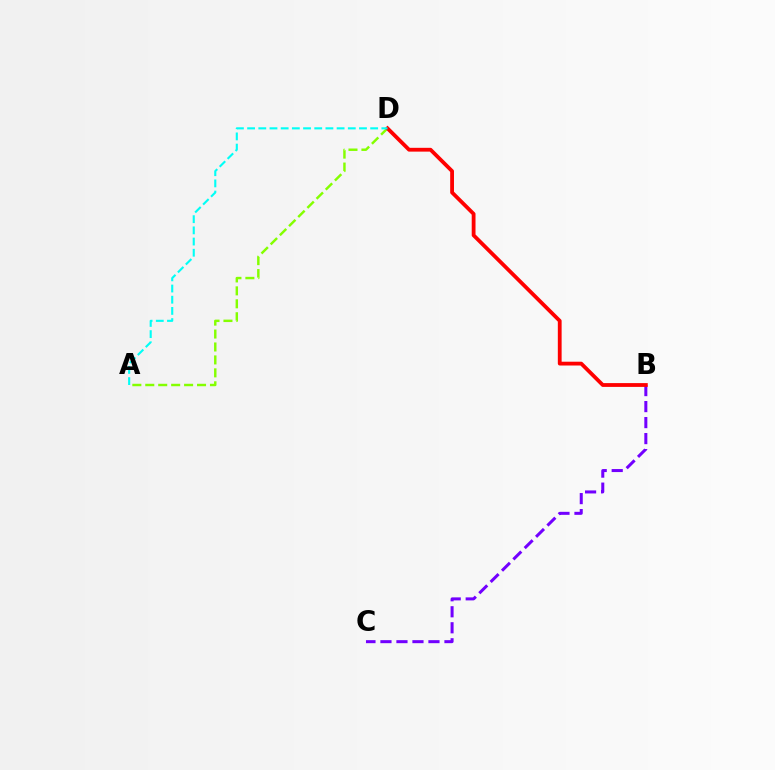{('A', 'D'): [{'color': '#84ff00', 'line_style': 'dashed', 'thickness': 1.76}, {'color': '#00fff6', 'line_style': 'dashed', 'thickness': 1.52}], ('B', 'C'): [{'color': '#7200ff', 'line_style': 'dashed', 'thickness': 2.17}], ('B', 'D'): [{'color': '#ff0000', 'line_style': 'solid', 'thickness': 2.74}]}